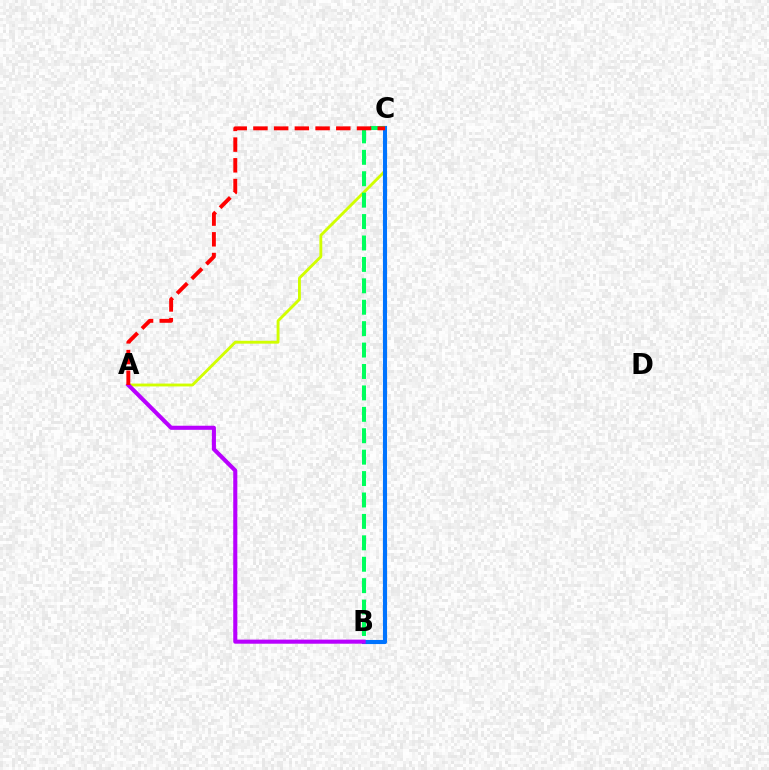{('A', 'C'): [{'color': '#d1ff00', 'line_style': 'solid', 'thickness': 2.07}, {'color': '#ff0000', 'line_style': 'dashed', 'thickness': 2.81}], ('B', 'C'): [{'color': '#0074ff', 'line_style': 'solid', 'thickness': 2.96}, {'color': '#00ff5c', 'line_style': 'dashed', 'thickness': 2.91}], ('A', 'B'): [{'color': '#b900ff', 'line_style': 'solid', 'thickness': 2.94}]}